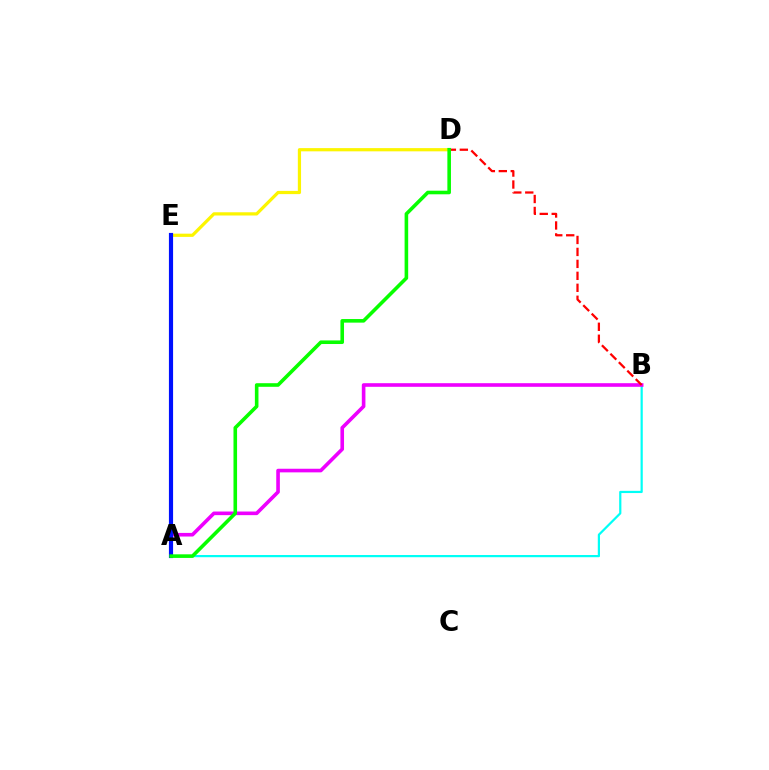{('A', 'B'): [{'color': '#00fff6', 'line_style': 'solid', 'thickness': 1.59}, {'color': '#ee00ff', 'line_style': 'solid', 'thickness': 2.6}], ('D', 'E'): [{'color': '#fcf500', 'line_style': 'solid', 'thickness': 2.32}], ('A', 'E'): [{'color': '#0010ff', 'line_style': 'solid', 'thickness': 3.0}], ('B', 'D'): [{'color': '#ff0000', 'line_style': 'dashed', 'thickness': 1.62}], ('A', 'D'): [{'color': '#08ff00', 'line_style': 'solid', 'thickness': 2.59}]}